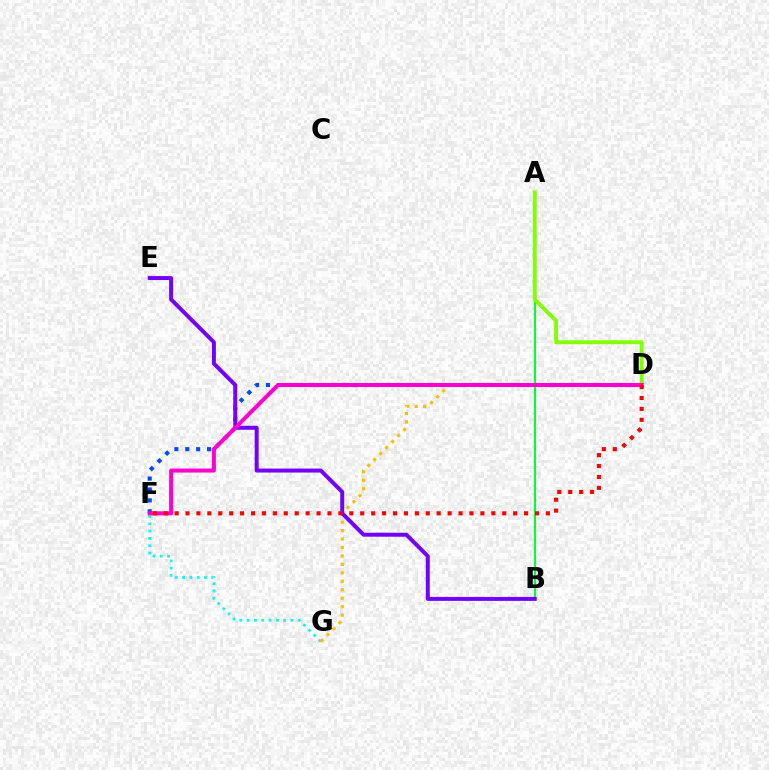{('F', 'G'): [{'color': '#00fff6', 'line_style': 'dotted', 'thickness': 1.98}], ('A', 'B'): [{'color': '#00ff39', 'line_style': 'solid', 'thickness': 1.57}], ('D', 'F'): [{'color': '#004bff', 'line_style': 'dotted', 'thickness': 2.96}, {'color': '#ff00cf', 'line_style': 'solid', 'thickness': 2.9}, {'color': '#ff0000', 'line_style': 'dotted', 'thickness': 2.97}], ('D', 'G'): [{'color': '#ffbd00', 'line_style': 'dotted', 'thickness': 2.3}], ('A', 'D'): [{'color': '#84ff00', 'line_style': 'solid', 'thickness': 2.82}], ('B', 'E'): [{'color': '#7200ff', 'line_style': 'solid', 'thickness': 2.86}]}